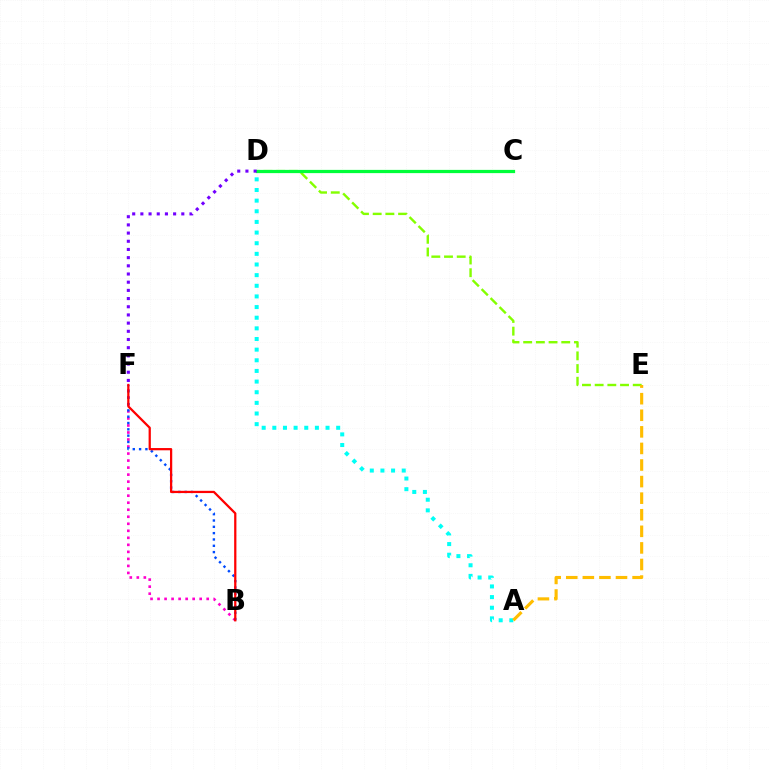{('A', 'D'): [{'color': '#00fff6', 'line_style': 'dotted', 'thickness': 2.89}], ('D', 'E'): [{'color': '#84ff00', 'line_style': 'dashed', 'thickness': 1.72}], ('B', 'F'): [{'color': '#ff00cf', 'line_style': 'dotted', 'thickness': 1.91}, {'color': '#004bff', 'line_style': 'dotted', 'thickness': 1.72}, {'color': '#ff0000', 'line_style': 'solid', 'thickness': 1.62}], ('A', 'E'): [{'color': '#ffbd00', 'line_style': 'dashed', 'thickness': 2.25}], ('C', 'D'): [{'color': '#00ff39', 'line_style': 'solid', 'thickness': 2.33}], ('D', 'F'): [{'color': '#7200ff', 'line_style': 'dotted', 'thickness': 2.22}]}